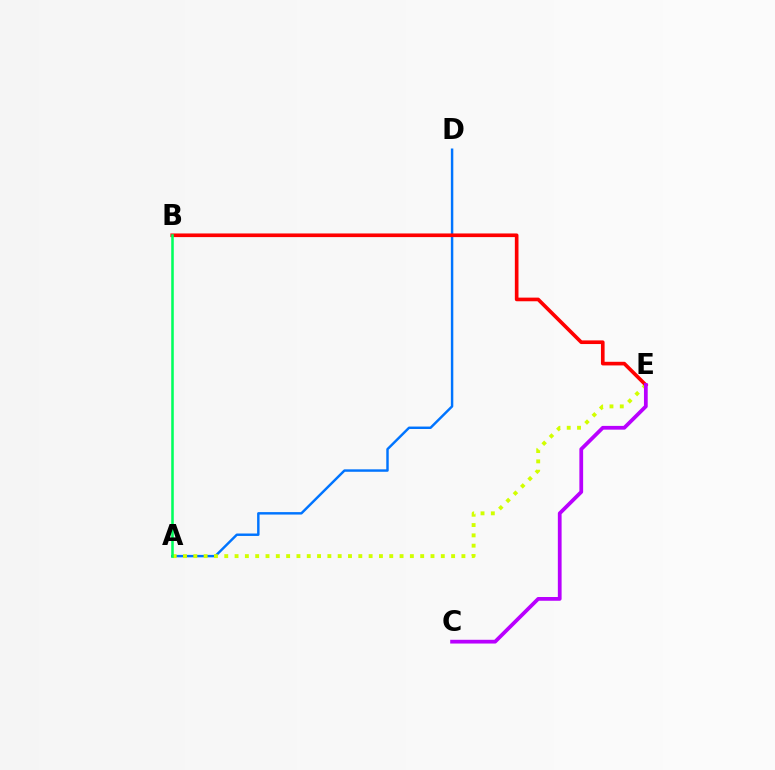{('A', 'D'): [{'color': '#0074ff', 'line_style': 'solid', 'thickness': 1.76}], ('A', 'E'): [{'color': '#d1ff00', 'line_style': 'dotted', 'thickness': 2.8}], ('B', 'E'): [{'color': '#ff0000', 'line_style': 'solid', 'thickness': 2.63}], ('A', 'B'): [{'color': '#00ff5c', 'line_style': 'solid', 'thickness': 1.85}], ('C', 'E'): [{'color': '#b900ff', 'line_style': 'solid', 'thickness': 2.7}]}